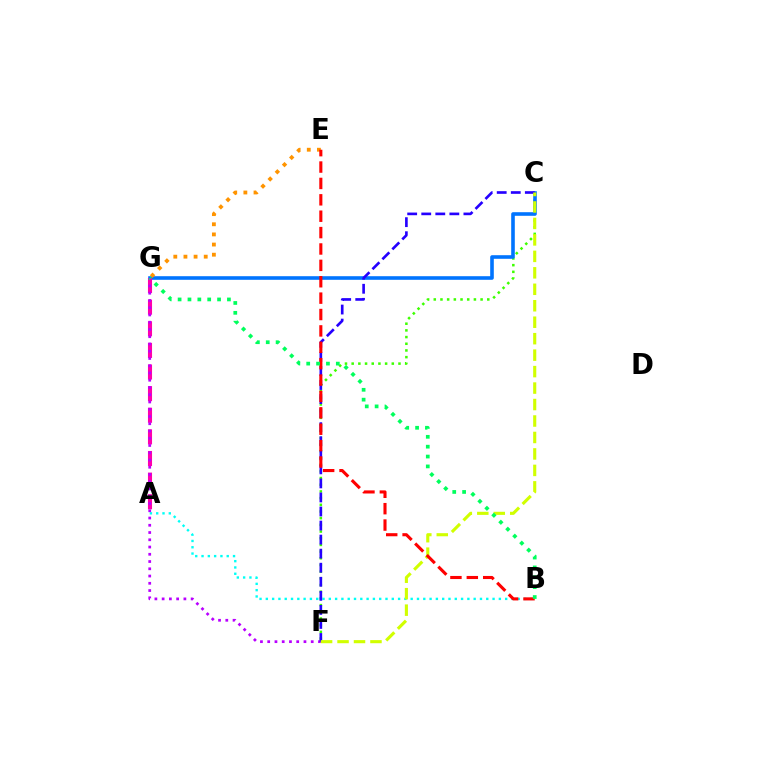{('C', 'F'): [{'color': '#3dff00', 'line_style': 'dotted', 'thickness': 1.82}, {'color': '#2500ff', 'line_style': 'dashed', 'thickness': 1.91}, {'color': '#d1ff00', 'line_style': 'dashed', 'thickness': 2.24}], ('C', 'G'): [{'color': '#0074ff', 'line_style': 'solid', 'thickness': 2.6}], ('A', 'B'): [{'color': '#00fff6', 'line_style': 'dotted', 'thickness': 1.71}], ('A', 'G'): [{'color': '#ff00ac', 'line_style': 'dashed', 'thickness': 2.94}], ('F', 'G'): [{'color': '#b900ff', 'line_style': 'dotted', 'thickness': 1.97}], ('E', 'G'): [{'color': '#ff9400', 'line_style': 'dotted', 'thickness': 2.76}], ('B', 'E'): [{'color': '#ff0000', 'line_style': 'dashed', 'thickness': 2.23}], ('B', 'G'): [{'color': '#00ff5c', 'line_style': 'dotted', 'thickness': 2.68}]}